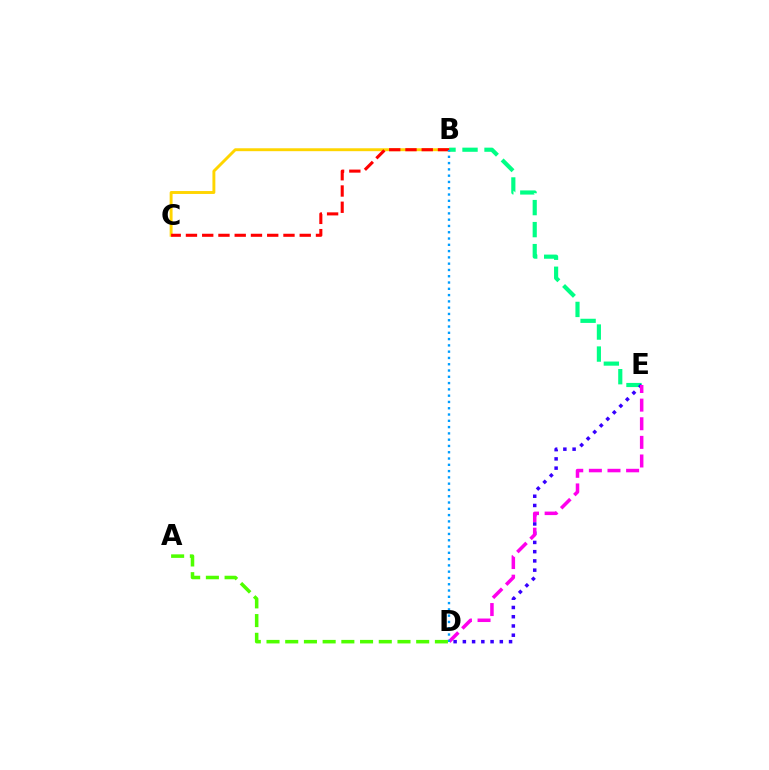{('B', 'C'): [{'color': '#ffd500', 'line_style': 'solid', 'thickness': 2.1}, {'color': '#ff0000', 'line_style': 'dashed', 'thickness': 2.21}], ('B', 'E'): [{'color': '#00ff86', 'line_style': 'dashed', 'thickness': 2.99}], ('D', 'E'): [{'color': '#3700ff', 'line_style': 'dotted', 'thickness': 2.51}, {'color': '#ff00ed', 'line_style': 'dashed', 'thickness': 2.53}], ('B', 'D'): [{'color': '#009eff', 'line_style': 'dotted', 'thickness': 1.71}], ('A', 'D'): [{'color': '#4fff00', 'line_style': 'dashed', 'thickness': 2.54}]}